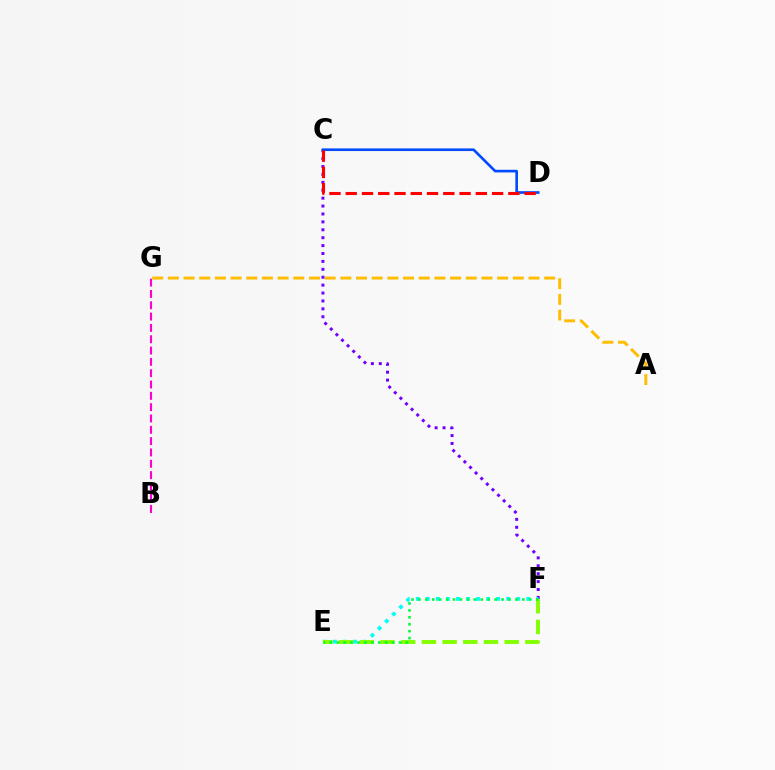{('A', 'G'): [{'color': '#ffbd00', 'line_style': 'dashed', 'thickness': 2.13}], ('C', 'F'): [{'color': '#7200ff', 'line_style': 'dotted', 'thickness': 2.15}], ('E', 'F'): [{'color': '#00fff6', 'line_style': 'dotted', 'thickness': 2.73}, {'color': '#84ff00', 'line_style': 'dashed', 'thickness': 2.81}, {'color': '#00ff39', 'line_style': 'dotted', 'thickness': 1.88}], ('B', 'G'): [{'color': '#ff00cf', 'line_style': 'dashed', 'thickness': 1.54}], ('C', 'D'): [{'color': '#004bff', 'line_style': 'solid', 'thickness': 1.91}, {'color': '#ff0000', 'line_style': 'dashed', 'thickness': 2.21}]}